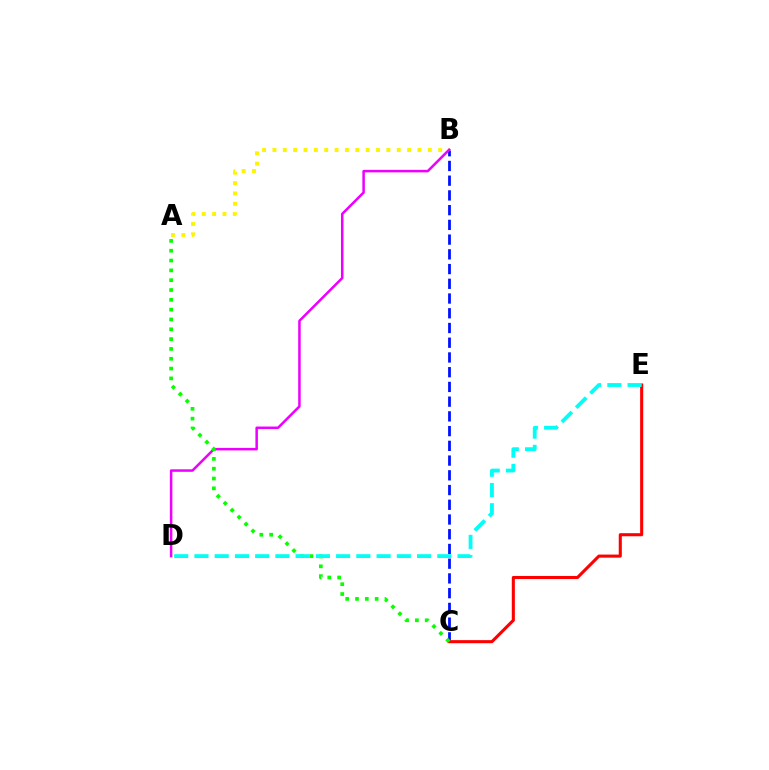{('B', 'C'): [{'color': '#0010ff', 'line_style': 'dashed', 'thickness': 2.0}], ('A', 'B'): [{'color': '#fcf500', 'line_style': 'dotted', 'thickness': 2.81}], ('C', 'E'): [{'color': '#ff0000', 'line_style': 'solid', 'thickness': 2.22}], ('B', 'D'): [{'color': '#ee00ff', 'line_style': 'solid', 'thickness': 1.81}], ('A', 'C'): [{'color': '#08ff00', 'line_style': 'dotted', 'thickness': 2.67}], ('D', 'E'): [{'color': '#00fff6', 'line_style': 'dashed', 'thickness': 2.75}]}